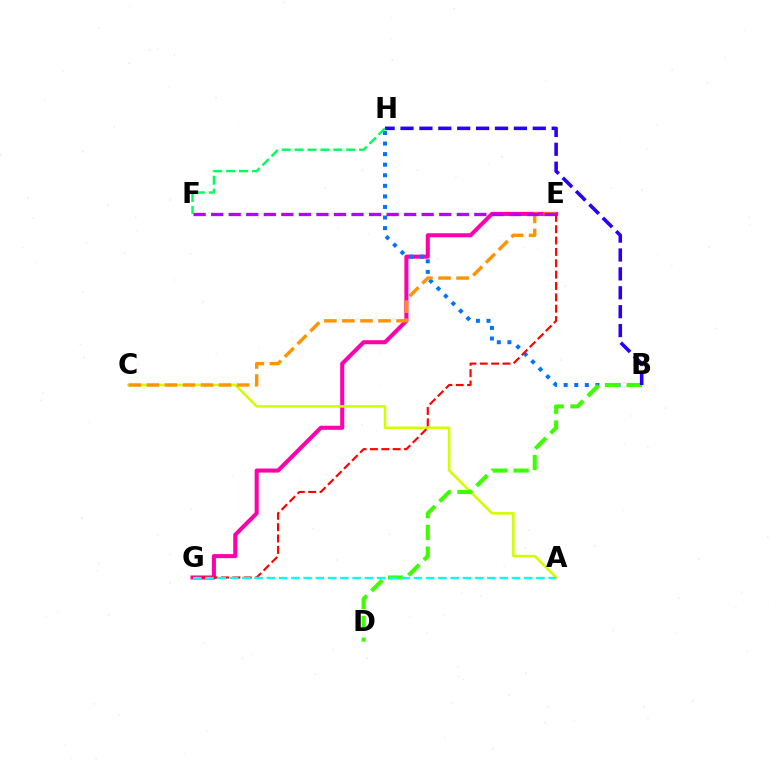{('E', 'G'): [{'color': '#ff00ac', 'line_style': 'solid', 'thickness': 2.92}, {'color': '#ff0000', 'line_style': 'dashed', 'thickness': 1.54}], ('A', 'C'): [{'color': '#d1ff00', 'line_style': 'solid', 'thickness': 1.83}], ('B', 'H'): [{'color': '#0074ff', 'line_style': 'dotted', 'thickness': 2.87}, {'color': '#2500ff', 'line_style': 'dashed', 'thickness': 2.57}], ('F', 'H'): [{'color': '#00ff5c', 'line_style': 'dashed', 'thickness': 1.75}], ('C', 'E'): [{'color': '#ff9400', 'line_style': 'dashed', 'thickness': 2.45}], ('B', 'D'): [{'color': '#3dff00', 'line_style': 'dashed', 'thickness': 2.95}], ('E', 'F'): [{'color': '#b900ff', 'line_style': 'dashed', 'thickness': 2.38}], ('A', 'G'): [{'color': '#00fff6', 'line_style': 'dashed', 'thickness': 1.66}]}